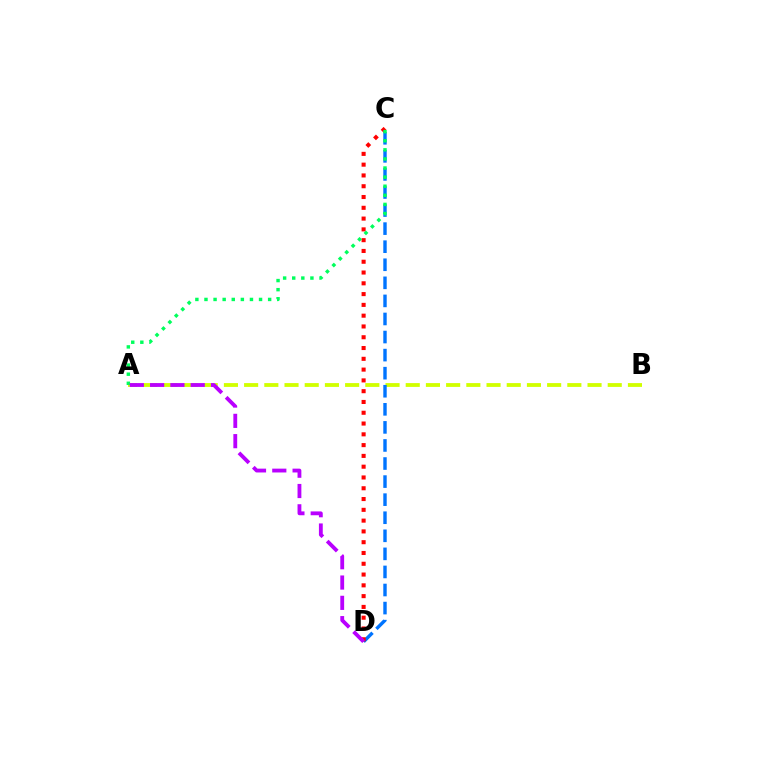{('A', 'B'): [{'color': '#d1ff00', 'line_style': 'dashed', 'thickness': 2.74}], ('C', 'D'): [{'color': '#0074ff', 'line_style': 'dashed', 'thickness': 2.45}, {'color': '#ff0000', 'line_style': 'dotted', 'thickness': 2.93}], ('A', 'C'): [{'color': '#00ff5c', 'line_style': 'dotted', 'thickness': 2.47}], ('A', 'D'): [{'color': '#b900ff', 'line_style': 'dashed', 'thickness': 2.76}]}